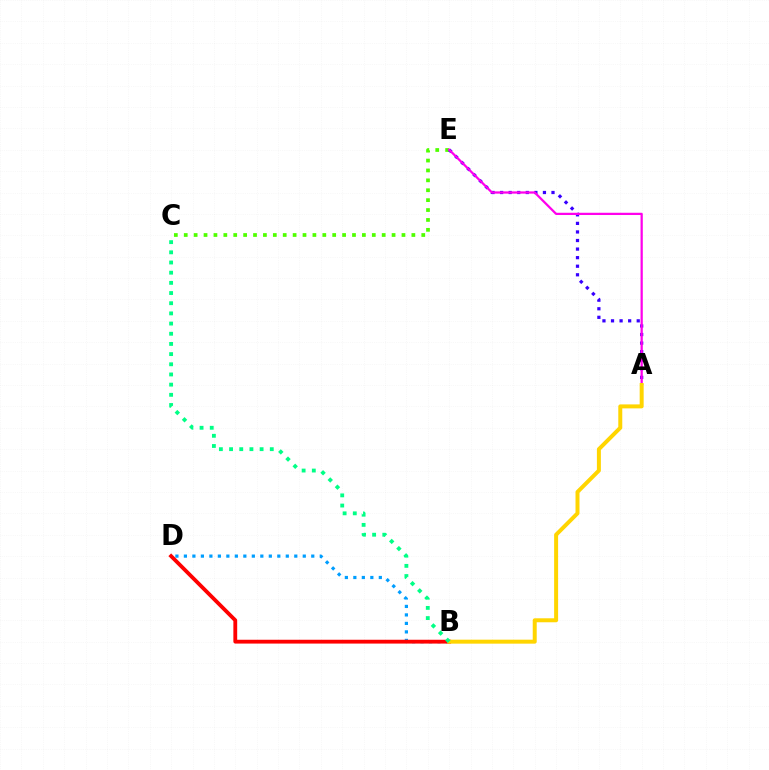{('C', 'E'): [{'color': '#4fff00', 'line_style': 'dotted', 'thickness': 2.69}], ('A', 'E'): [{'color': '#3700ff', 'line_style': 'dotted', 'thickness': 2.33}, {'color': '#ff00ed', 'line_style': 'solid', 'thickness': 1.62}], ('B', 'D'): [{'color': '#009eff', 'line_style': 'dotted', 'thickness': 2.31}, {'color': '#ff0000', 'line_style': 'solid', 'thickness': 2.75}], ('A', 'B'): [{'color': '#ffd500', 'line_style': 'solid', 'thickness': 2.87}], ('B', 'C'): [{'color': '#00ff86', 'line_style': 'dotted', 'thickness': 2.77}]}